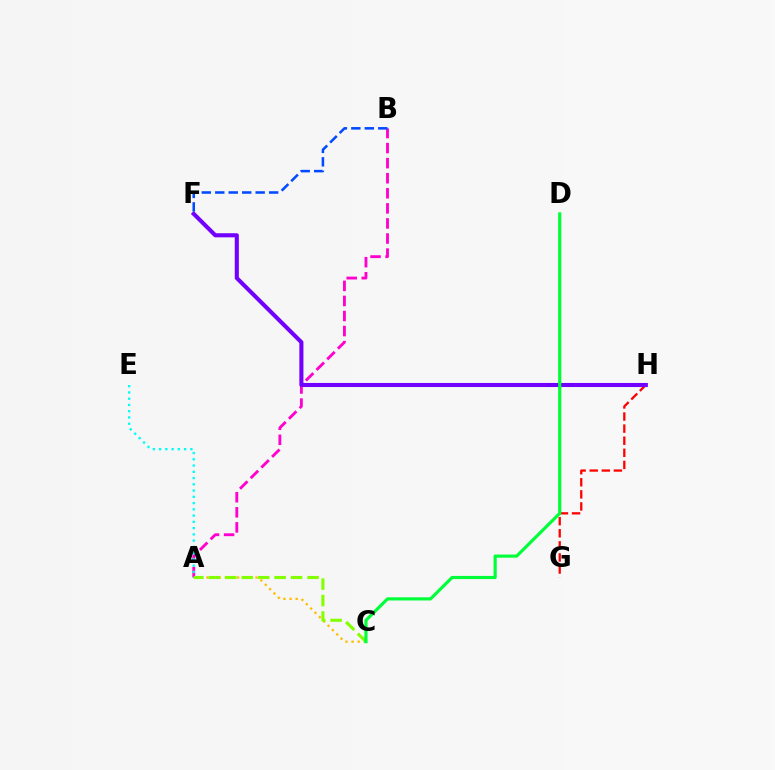{('A', 'B'): [{'color': '#ff00cf', 'line_style': 'dashed', 'thickness': 2.05}], ('A', 'C'): [{'color': '#ffbd00', 'line_style': 'dotted', 'thickness': 1.66}, {'color': '#84ff00', 'line_style': 'dashed', 'thickness': 2.24}], ('G', 'H'): [{'color': '#ff0000', 'line_style': 'dashed', 'thickness': 1.64}], ('F', 'H'): [{'color': '#7200ff', 'line_style': 'solid', 'thickness': 2.94}], ('A', 'E'): [{'color': '#00fff6', 'line_style': 'dotted', 'thickness': 1.7}], ('B', 'F'): [{'color': '#004bff', 'line_style': 'dashed', 'thickness': 1.83}], ('C', 'D'): [{'color': '#00ff39', 'line_style': 'solid', 'thickness': 2.28}]}